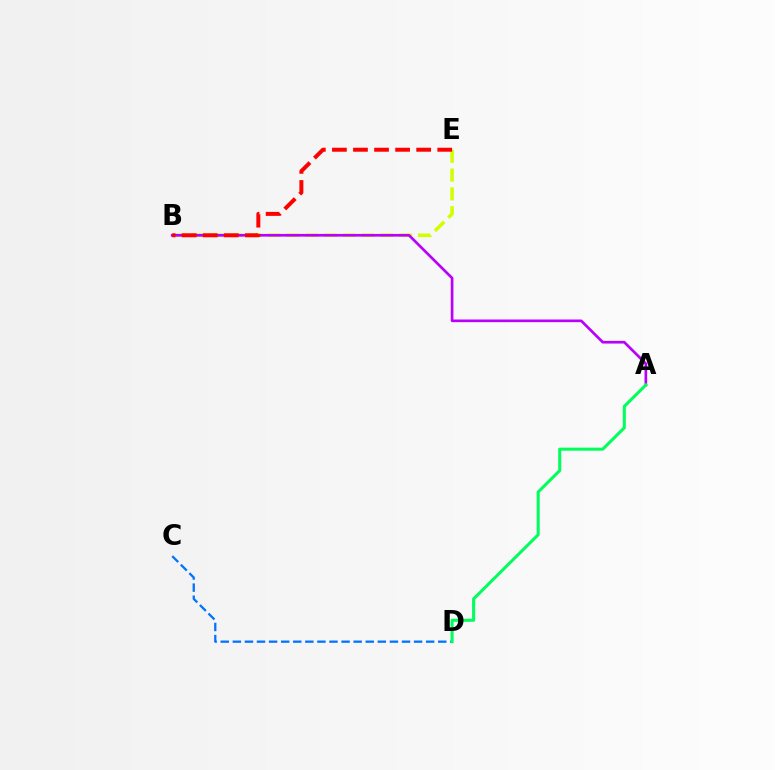{('C', 'D'): [{'color': '#0074ff', 'line_style': 'dashed', 'thickness': 1.64}], ('B', 'E'): [{'color': '#d1ff00', 'line_style': 'dashed', 'thickness': 2.56}, {'color': '#ff0000', 'line_style': 'dashed', 'thickness': 2.86}], ('A', 'B'): [{'color': '#b900ff', 'line_style': 'solid', 'thickness': 1.93}], ('A', 'D'): [{'color': '#00ff5c', 'line_style': 'solid', 'thickness': 2.2}]}